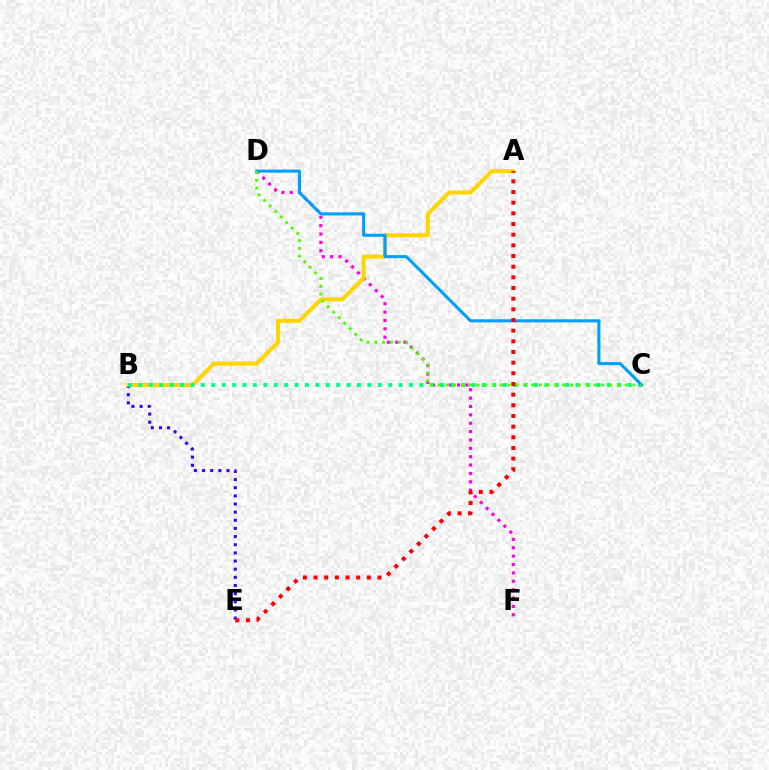{('B', 'E'): [{'color': '#3700ff', 'line_style': 'dotted', 'thickness': 2.21}], ('D', 'F'): [{'color': '#ff00ed', 'line_style': 'dotted', 'thickness': 2.27}], ('A', 'B'): [{'color': '#ffd500', 'line_style': 'solid', 'thickness': 2.89}], ('B', 'C'): [{'color': '#00ff86', 'line_style': 'dotted', 'thickness': 2.83}], ('C', 'D'): [{'color': '#009eff', 'line_style': 'solid', 'thickness': 2.2}, {'color': '#4fff00', 'line_style': 'dotted', 'thickness': 2.12}], ('A', 'E'): [{'color': '#ff0000', 'line_style': 'dotted', 'thickness': 2.9}]}